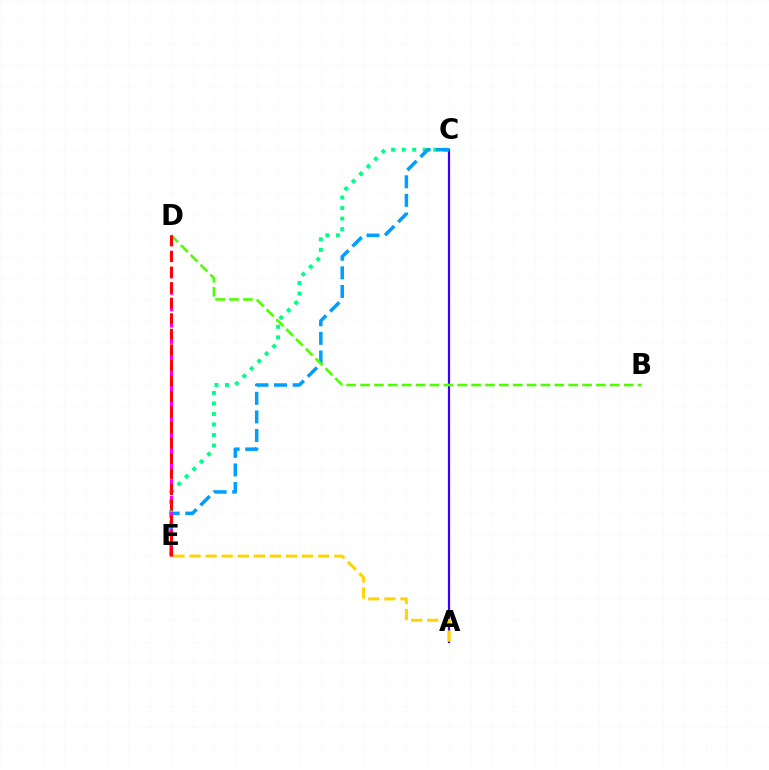{('A', 'C'): [{'color': '#3700ff', 'line_style': 'solid', 'thickness': 1.59}], ('C', 'E'): [{'color': '#00ff86', 'line_style': 'dotted', 'thickness': 2.86}, {'color': '#009eff', 'line_style': 'dashed', 'thickness': 2.53}], ('A', 'E'): [{'color': '#ffd500', 'line_style': 'dashed', 'thickness': 2.18}], ('B', 'D'): [{'color': '#4fff00', 'line_style': 'dashed', 'thickness': 1.89}], ('D', 'E'): [{'color': '#ff00ed', 'line_style': 'dashed', 'thickness': 2.22}, {'color': '#ff0000', 'line_style': 'dashed', 'thickness': 2.11}]}